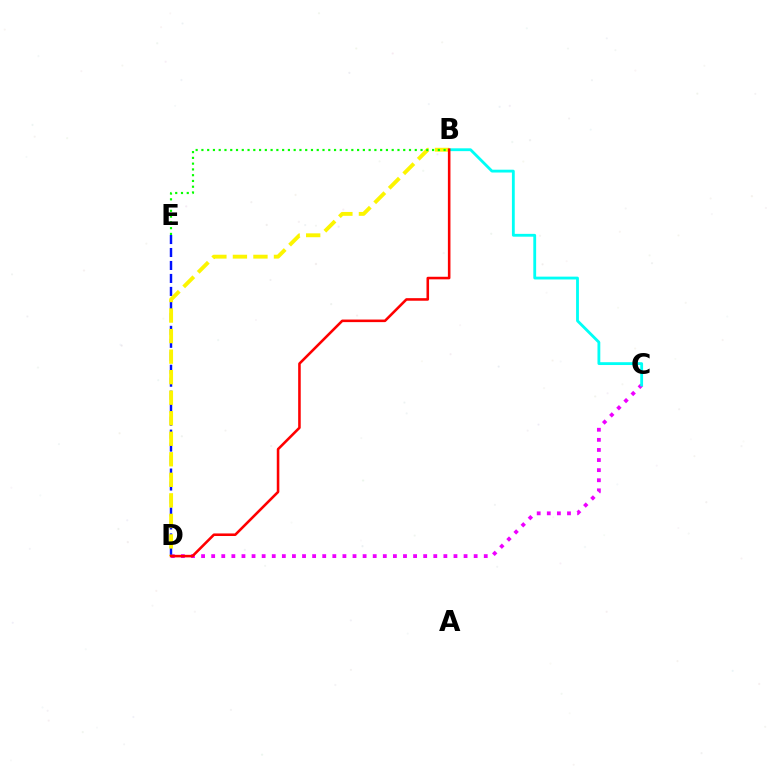{('C', 'D'): [{'color': '#ee00ff', 'line_style': 'dotted', 'thickness': 2.74}], ('D', 'E'): [{'color': '#0010ff', 'line_style': 'dashed', 'thickness': 1.76}], ('B', 'C'): [{'color': '#00fff6', 'line_style': 'solid', 'thickness': 2.03}], ('B', 'D'): [{'color': '#fcf500', 'line_style': 'dashed', 'thickness': 2.79}, {'color': '#ff0000', 'line_style': 'solid', 'thickness': 1.85}], ('B', 'E'): [{'color': '#08ff00', 'line_style': 'dotted', 'thickness': 1.57}]}